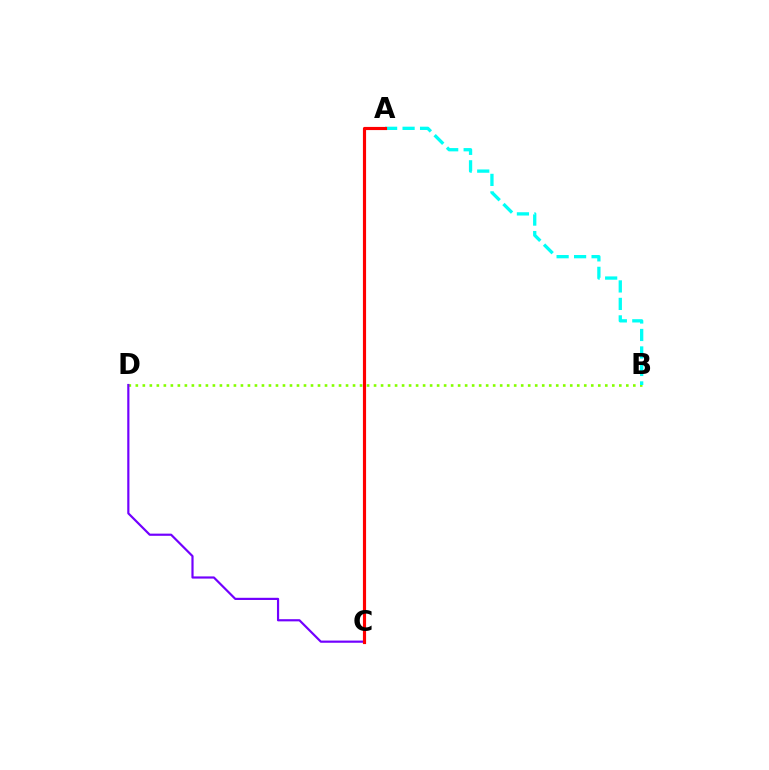{('B', 'D'): [{'color': '#84ff00', 'line_style': 'dotted', 'thickness': 1.9}], ('A', 'B'): [{'color': '#00fff6', 'line_style': 'dashed', 'thickness': 2.38}], ('C', 'D'): [{'color': '#7200ff', 'line_style': 'solid', 'thickness': 1.57}], ('A', 'C'): [{'color': '#ff0000', 'line_style': 'solid', 'thickness': 2.27}]}